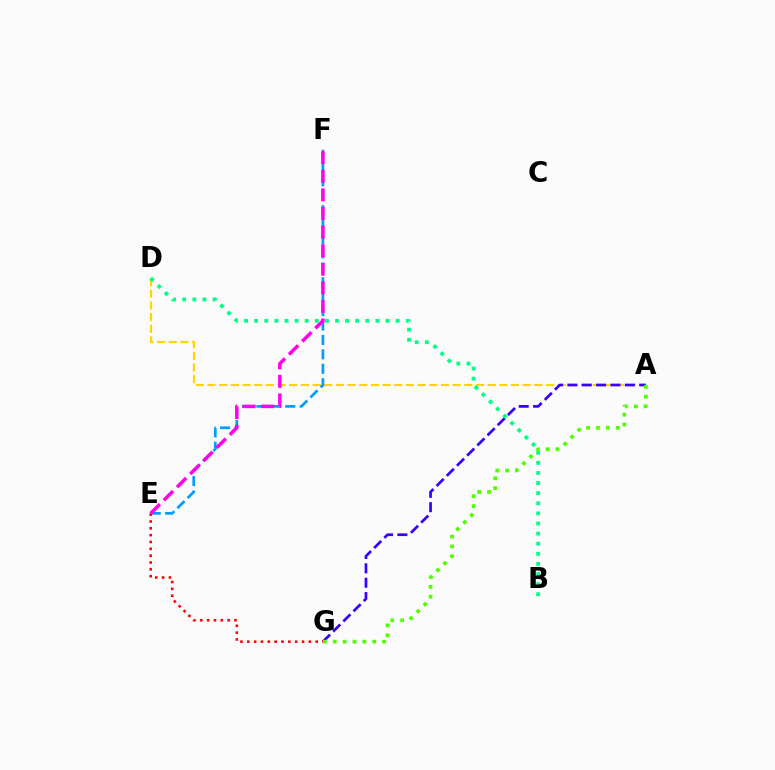{('A', 'D'): [{'color': '#ffd500', 'line_style': 'dashed', 'thickness': 1.59}], ('E', 'F'): [{'color': '#009eff', 'line_style': 'dashed', 'thickness': 1.96}, {'color': '#ff00ed', 'line_style': 'dashed', 'thickness': 2.52}], ('A', 'G'): [{'color': '#3700ff', 'line_style': 'dashed', 'thickness': 1.95}, {'color': '#4fff00', 'line_style': 'dotted', 'thickness': 2.68}], ('E', 'G'): [{'color': '#ff0000', 'line_style': 'dotted', 'thickness': 1.86}], ('B', 'D'): [{'color': '#00ff86', 'line_style': 'dotted', 'thickness': 2.74}]}